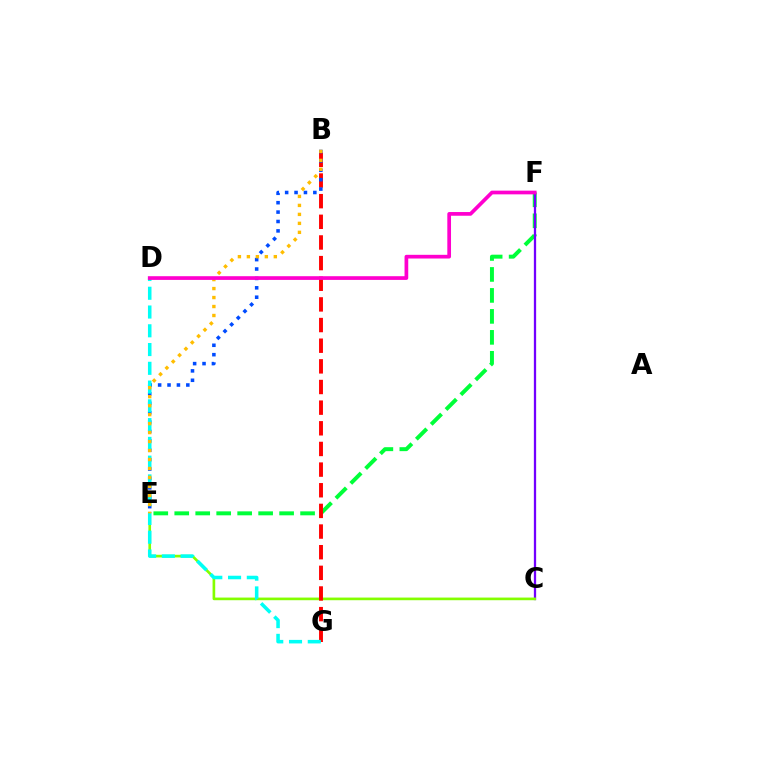{('E', 'F'): [{'color': '#00ff39', 'line_style': 'dashed', 'thickness': 2.85}], ('C', 'F'): [{'color': '#7200ff', 'line_style': 'solid', 'thickness': 1.64}], ('C', 'E'): [{'color': '#84ff00', 'line_style': 'solid', 'thickness': 1.91}], ('B', 'G'): [{'color': '#ff0000', 'line_style': 'dashed', 'thickness': 2.81}], ('B', 'E'): [{'color': '#004bff', 'line_style': 'dotted', 'thickness': 2.55}, {'color': '#ffbd00', 'line_style': 'dotted', 'thickness': 2.44}], ('D', 'G'): [{'color': '#00fff6', 'line_style': 'dashed', 'thickness': 2.55}], ('D', 'F'): [{'color': '#ff00cf', 'line_style': 'solid', 'thickness': 2.67}]}